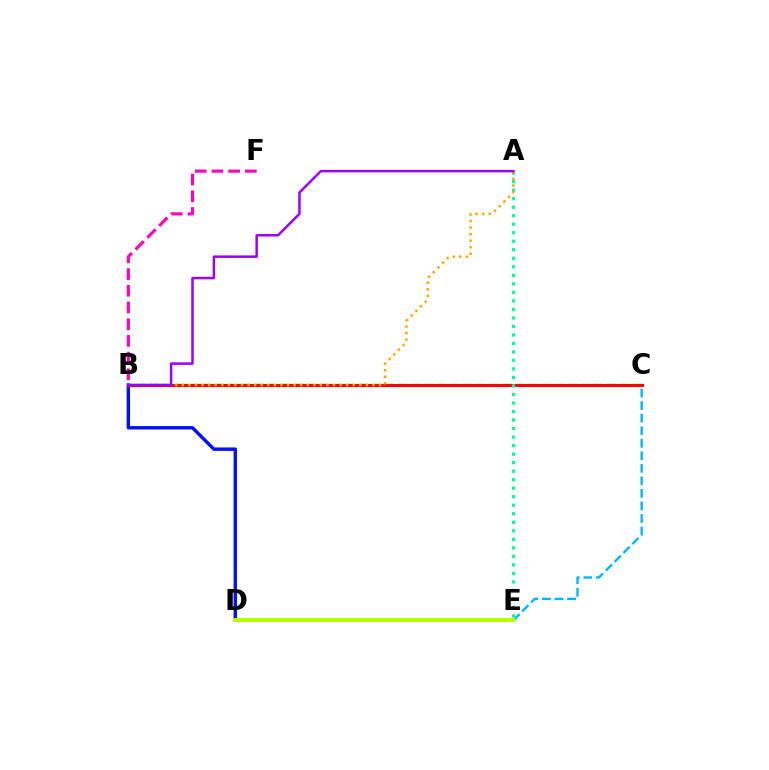{('B', 'D'): [{'color': '#0010ff', 'line_style': 'solid', 'thickness': 2.45}], ('B', 'C'): [{'color': '#08ff00', 'line_style': 'dashed', 'thickness': 1.77}, {'color': '#ff0000', 'line_style': 'solid', 'thickness': 2.18}], ('C', 'E'): [{'color': '#00b5ff', 'line_style': 'dashed', 'thickness': 1.7}], ('B', 'F'): [{'color': '#ff00bd', 'line_style': 'dashed', 'thickness': 2.27}], ('A', 'E'): [{'color': '#00ff9d', 'line_style': 'dotted', 'thickness': 2.31}], ('A', 'B'): [{'color': '#ffa500', 'line_style': 'dotted', 'thickness': 1.79}, {'color': '#9b00ff', 'line_style': 'solid', 'thickness': 1.8}], ('D', 'E'): [{'color': '#b3ff00', 'line_style': 'solid', 'thickness': 2.85}]}